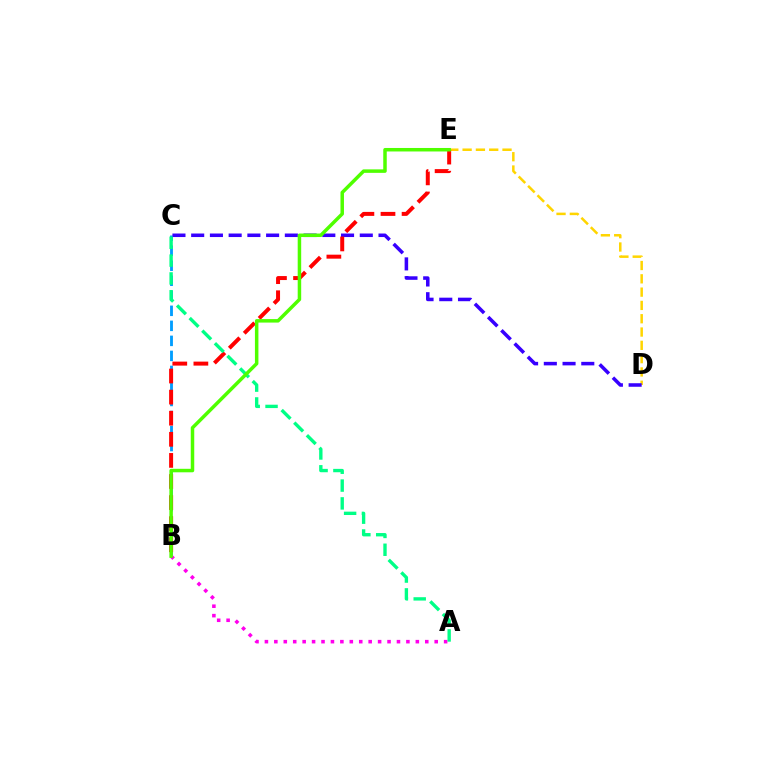{('B', 'C'): [{'color': '#009eff', 'line_style': 'dashed', 'thickness': 2.04}], ('A', 'B'): [{'color': '#ff00ed', 'line_style': 'dotted', 'thickness': 2.56}], ('D', 'E'): [{'color': '#ffd500', 'line_style': 'dashed', 'thickness': 1.81}], ('C', 'D'): [{'color': '#3700ff', 'line_style': 'dashed', 'thickness': 2.54}], ('B', 'E'): [{'color': '#ff0000', 'line_style': 'dashed', 'thickness': 2.87}, {'color': '#4fff00', 'line_style': 'solid', 'thickness': 2.51}], ('A', 'C'): [{'color': '#00ff86', 'line_style': 'dashed', 'thickness': 2.42}]}